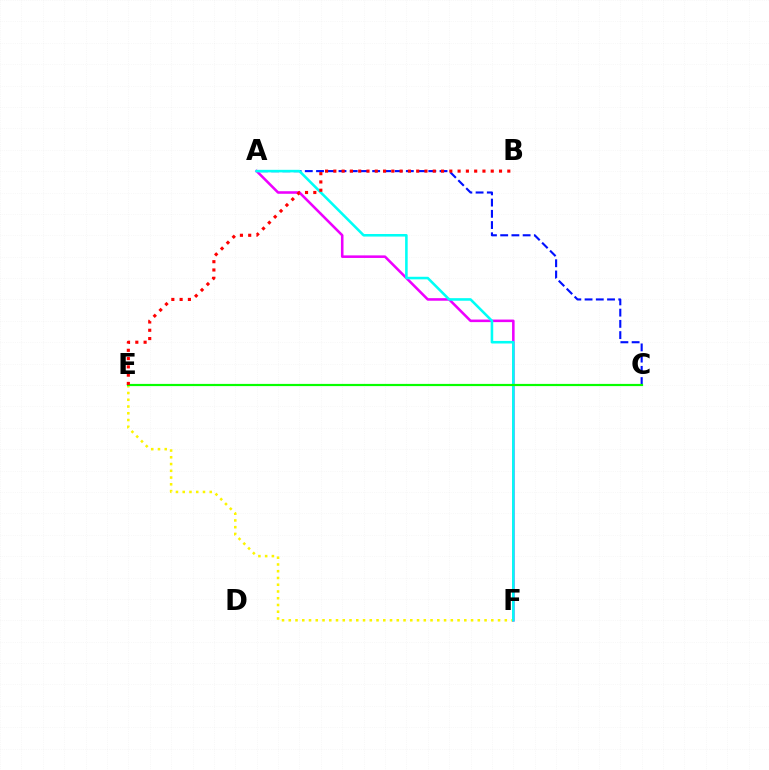{('E', 'F'): [{'color': '#fcf500', 'line_style': 'dotted', 'thickness': 1.83}], ('A', 'F'): [{'color': '#ee00ff', 'line_style': 'solid', 'thickness': 1.85}, {'color': '#00fff6', 'line_style': 'solid', 'thickness': 1.85}], ('A', 'C'): [{'color': '#0010ff', 'line_style': 'dashed', 'thickness': 1.53}], ('C', 'E'): [{'color': '#08ff00', 'line_style': 'solid', 'thickness': 1.58}], ('B', 'E'): [{'color': '#ff0000', 'line_style': 'dotted', 'thickness': 2.25}]}